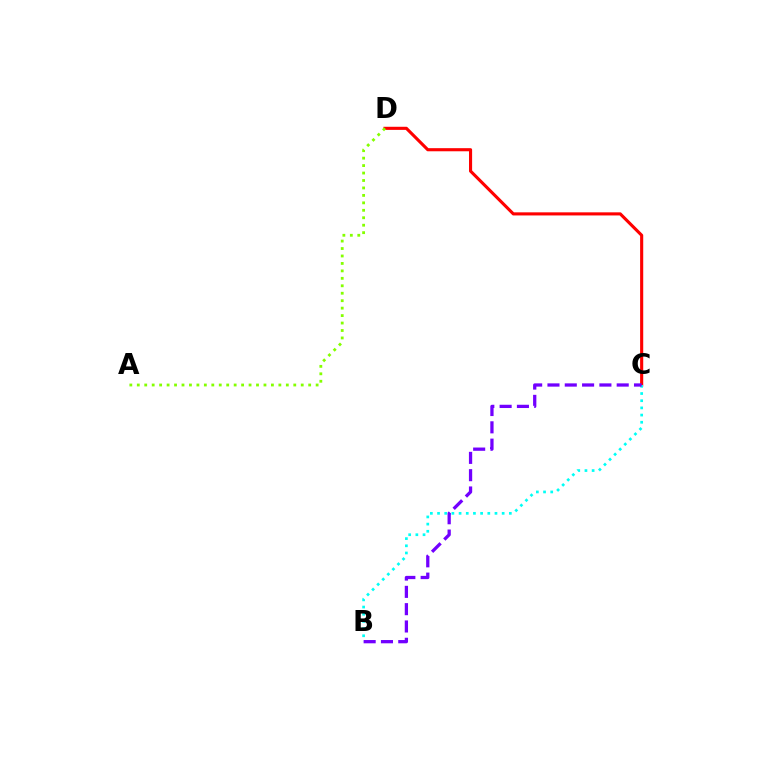{('C', 'D'): [{'color': '#ff0000', 'line_style': 'solid', 'thickness': 2.24}], ('B', 'C'): [{'color': '#00fff6', 'line_style': 'dotted', 'thickness': 1.95}, {'color': '#7200ff', 'line_style': 'dashed', 'thickness': 2.35}], ('A', 'D'): [{'color': '#84ff00', 'line_style': 'dotted', 'thickness': 2.02}]}